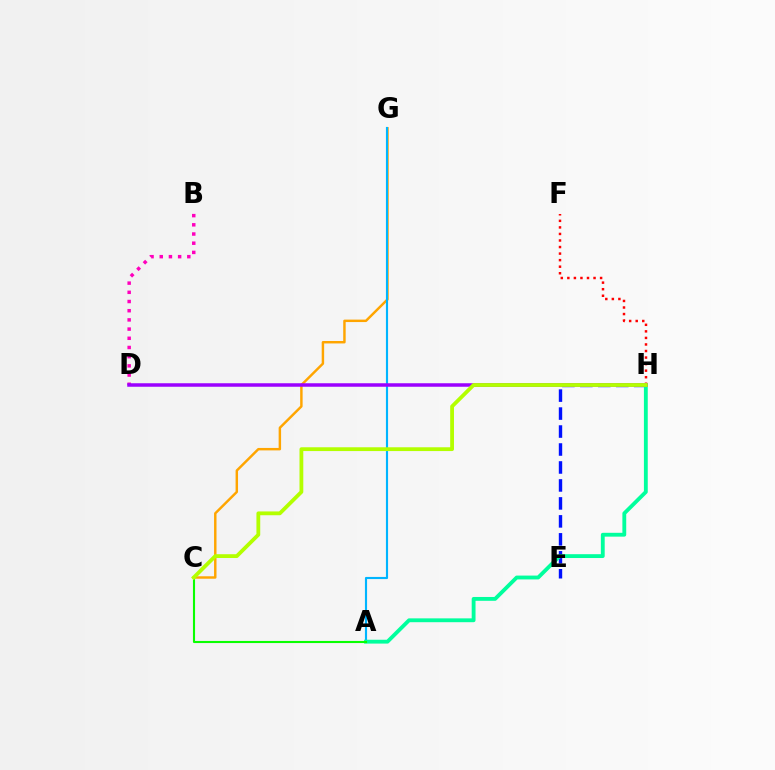{('C', 'G'): [{'color': '#ffa500', 'line_style': 'solid', 'thickness': 1.76}], ('A', 'G'): [{'color': '#00b5ff', 'line_style': 'solid', 'thickness': 1.54}], ('B', 'D'): [{'color': '#ff00bd', 'line_style': 'dotted', 'thickness': 2.5}], ('F', 'H'): [{'color': '#ff0000', 'line_style': 'dotted', 'thickness': 1.78}], ('E', 'H'): [{'color': '#0010ff', 'line_style': 'dashed', 'thickness': 2.44}], ('A', 'H'): [{'color': '#00ff9d', 'line_style': 'solid', 'thickness': 2.76}], ('D', 'H'): [{'color': '#9b00ff', 'line_style': 'solid', 'thickness': 2.52}], ('A', 'C'): [{'color': '#08ff00', 'line_style': 'solid', 'thickness': 1.52}], ('C', 'H'): [{'color': '#b3ff00', 'line_style': 'solid', 'thickness': 2.73}]}